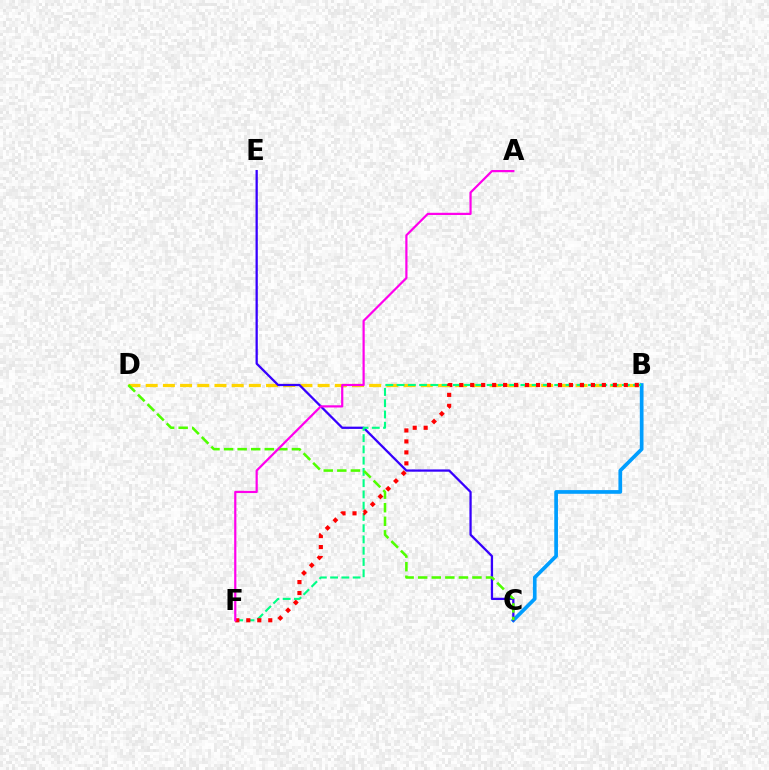{('B', 'D'): [{'color': '#ffd500', 'line_style': 'dashed', 'thickness': 2.34}], ('B', 'C'): [{'color': '#009eff', 'line_style': 'solid', 'thickness': 2.66}], ('C', 'E'): [{'color': '#3700ff', 'line_style': 'solid', 'thickness': 1.63}], ('B', 'F'): [{'color': '#00ff86', 'line_style': 'dashed', 'thickness': 1.53}, {'color': '#ff0000', 'line_style': 'dotted', 'thickness': 2.98}], ('C', 'D'): [{'color': '#4fff00', 'line_style': 'dashed', 'thickness': 1.84}], ('A', 'F'): [{'color': '#ff00ed', 'line_style': 'solid', 'thickness': 1.59}]}